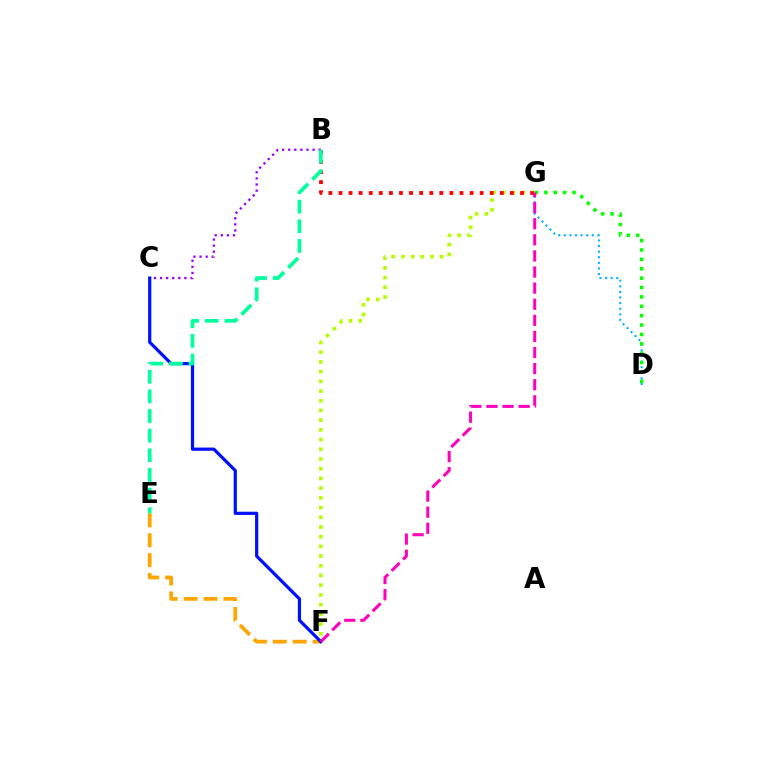{('F', 'G'): [{'color': '#b3ff00', 'line_style': 'dotted', 'thickness': 2.64}, {'color': '#ff00bd', 'line_style': 'dashed', 'thickness': 2.19}], ('E', 'F'): [{'color': '#ffa500', 'line_style': 'dashed', 'thickness': 2.7}], ('B', 'C'): [{'color': '#9b00ff', 'line_style': 'dotted', 'thickness': 1.65}], ('B', 'G'): [{'color': '#ff0000', 'line_style': 'dotted', 'thickness': 2.74}], ('C', 'F'): [{'color': '#0010ff', 'line_style': 'solid', 'thickness': 2.31}], ('D', 'G'): [{'color': '#00b5ff', 'line_style': 'dotted', 'thickness': 1.52}, {'color': '#08ff00', 'line_style': 'dotted', 'thickness': 2.55}], ('B', 'E'): [{'color': '#00ff9d', 'line_style': 'dashed', 'thickness': 2.67}]}